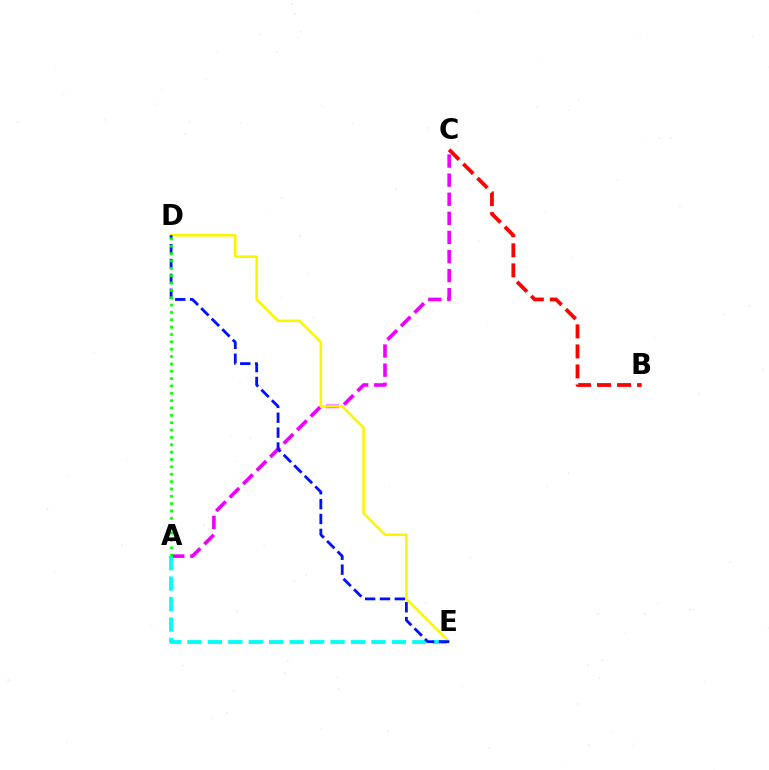{('A', 'C'): [{'color': '#ee00ff', 'line_style': 'dashed', 'thickness': 2.59}], ('A', 'E'): [{'color': '#00fff6', 'line_style': 'dashed', 'thickness': 2.78}], ('B', 'C'): [{'color': '#ff0000', 'line_style': 'dashed', 'thickness': 2.72}], ('D', 'E'): [{'color': '#fcf500', 'line_style': 'solid', 'thickness': 1.85}, {'color': '#0010ff', 'line_style': 'dashed', 'thickness': 2.02}], ('A', 'D'): [{'color': '#08ff00', 'line_style': 'dotted', 'thickness': 2.0}]}